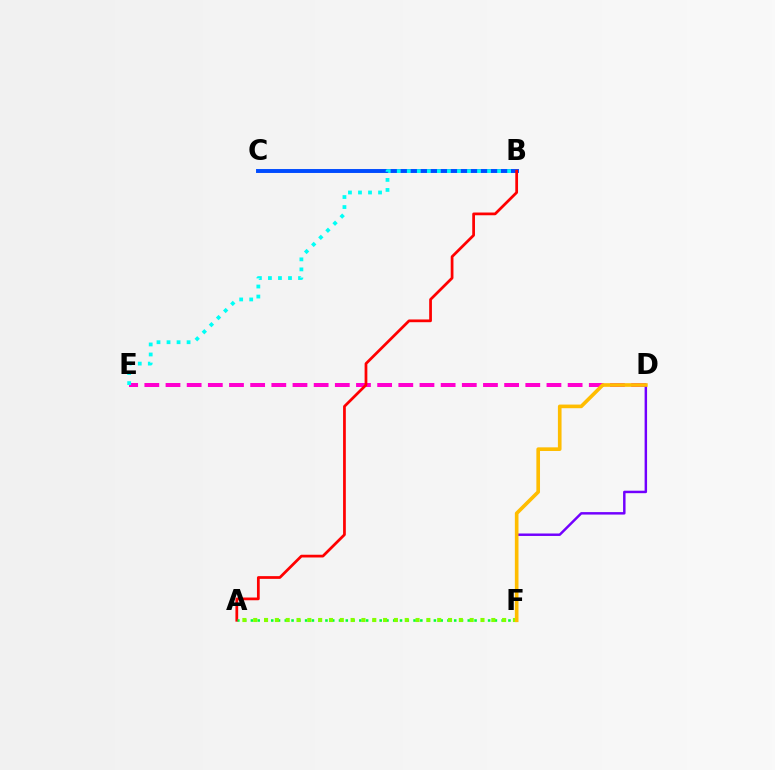{('B', 'C'): [{'color': '#004bff', 'line_style': 'solid', 'thickness': 2.82}], ('D', 'E'): [{'color': '#ff00cf', 'line_style': 'dashed', 'thickness': 2.88}], ('A', 'B'): [{'color': '#ff0000', 'line_style': 'solid', 'thickness': 1.97}], ('A', 'F'): [{'color': '#00ff39', 'line_style': 'dotted', 'thickness': 1.84}, {'color': '#84ff00', 'line_style': 'dotted', 'thickness': 2.94}], ('B', 'E'): [{'color': '#00fff6', 'line_style': 'dotted', 'thickness': 2.73}], ('D', 'F'): [{'color': '#7200ff', 'line_style': 'solid', 'thickness': 1.77}, {'color': '#ffbd00', 'line_style': 'solid', 'thickness': 2.62}]}